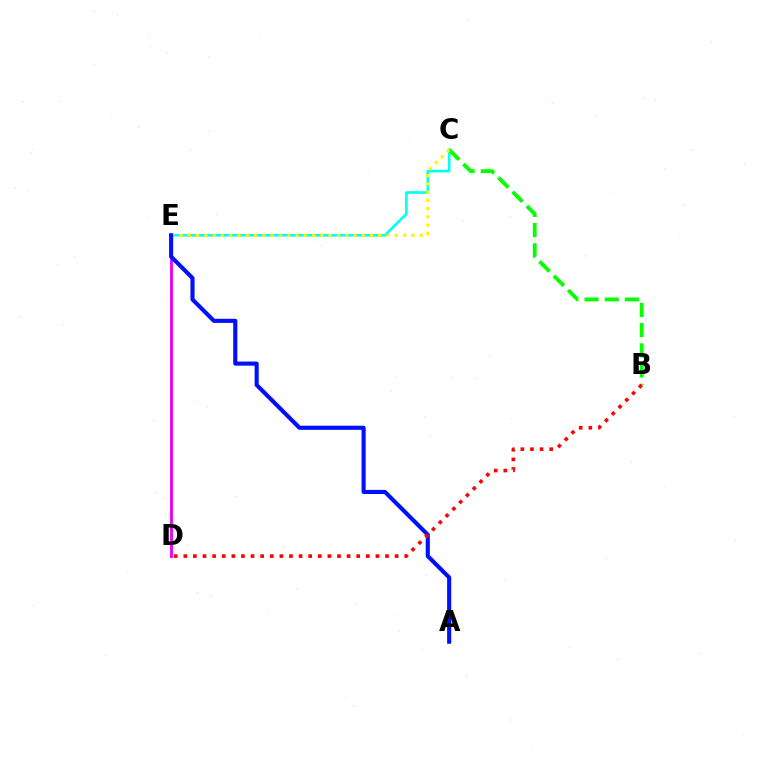{('C', 'E'): [{'color': '#00fff6', 'line_style': 'solid', 'thickness': 1.9}, {'color': '#fcf500', 'line_style': 'dotted', 'thickness': 2.25}], ('D', 'E'): [{'color': '#ee00ff', 'line_style': 'solid', 'thickness': 2.07}], ('B', 'C'): [{'color': '#08ff00', 'line_style': 'dashed', 'thickness': 2.75}], ('A', 'E'): [{'color': '#0010ff', 'line_style': 'solid', 'thickness': 2.96}], ('B', 'D'): [{'color': '#ff0000', 'line_style': 'dotted', 'thickness': 2.61}]}